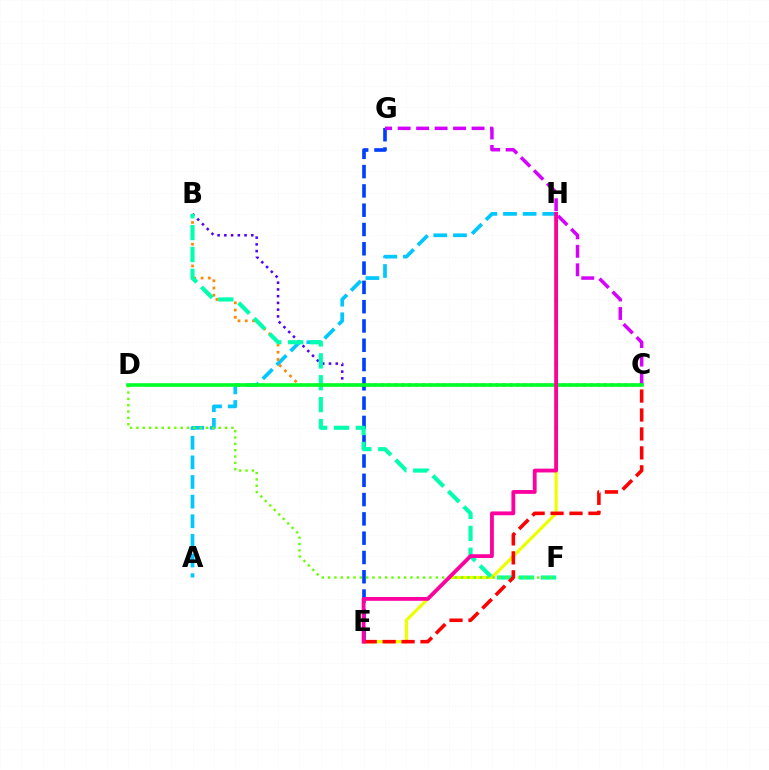{('E', 'H'): [{'color': '#eeff00', 'line_style': 'solid', 'thickness': 2.3}, {'color': '#ff00a0', 'line_style': 'solid', 'thickness': 2.75}], ('A', 'H'): [{'color': '#00c7ff', 'line_style': 'dashed', 'thickness': 2.67}], ('B', 'C'): [{'color': '#4f00ff', 'line_style': 'dotted', 'thickness': 1.83}, {'color': '#ff8800', 'line_style': 'dotted', 'thickness': 1.97}], ('E', 'G'): [{'color': '#003fff', 'line_style': 'dashed', 'thickness': 2.62}], ('B', 'F'): [{'color': '#00ffaf', 'line_style': 'dashed', 'thickness': 2.97}], ('D', 'F'): [{'color': '#66ff00', 'line_style': 'dotted', 'thickness': 1.72}], ('C', 'G'): [{'color': '#d600ff', 'line_style': 'dashed', 'thickness': 2.51}], ('C', 'E'): [{'color': '#ff0000', 'line_style': 'dashed', 'thickness': 2.57}], ('C', 'D'): [{'color': '#00ff27', 'line_style': 'solid', 'thickness': 2.59}]}